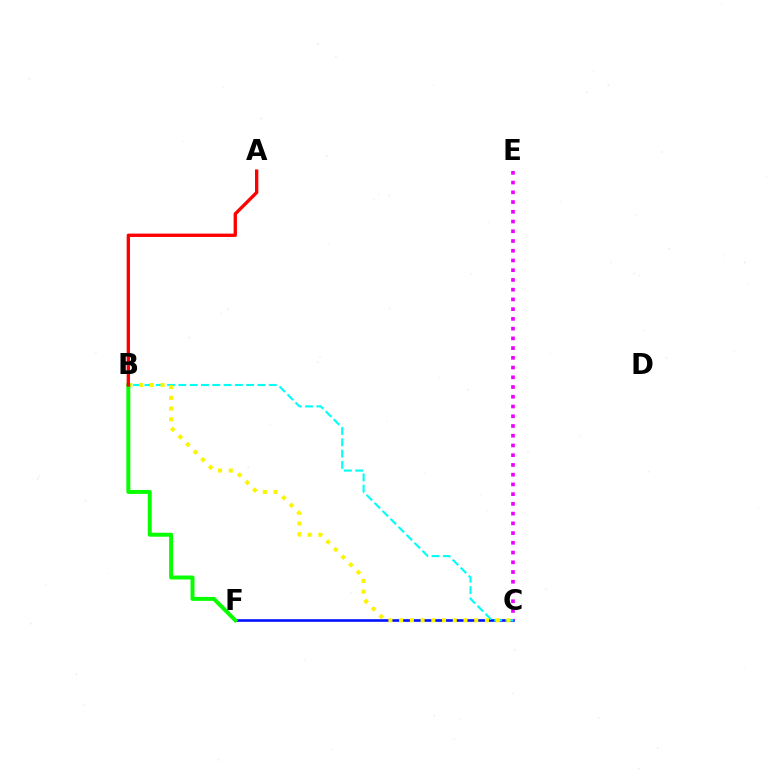{('C', 'F'): [{'color': '#0010ff', 'line_style': 'solid', 'thickness': 1.87}], ('C', 'E'): [{'color': '#ee00ff', 'line_style': 'dotted', 'thickness': 2.65}], ('B', 'C'): [{'color': '#00fff6', 'line_style': 'dashed', 'thickness': 1.54}, {'color': '#fcf500', 'line_style': 'dotted', 'thickness': 2.91}], ('B', 'F'): [{'color': '#08ff00', 'line_style': 'solid', 'thickness': 2.86}], ('A', 'B'): [{'color': '#ff0000', 'line_style': 'solid', 'thickness': 2.41}]}